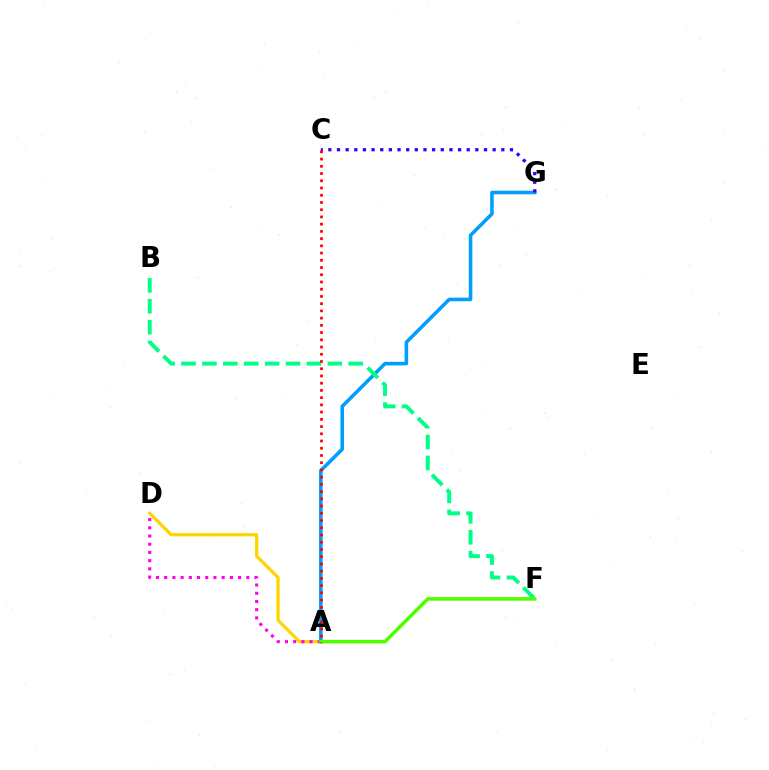{('A', 'G'): [{'color': '#009eff', 'line_style': 'solid', 'thickness': 2.57}], ('A', 'D'): [{'color': '#ffd500', 'line_style': 'solid', 'thickness': 2.33}, {'color': '#ff00ed', 'line_style': 'dotted', 'thickness': 2.23}], ('B', 'F'): [{'color': '#00ff86', 'line_style': 'dashed', 'thickness': 2.84}], ('C', 'G'): [{'color': '#3700ff', 'line_style': 'dotted', 'thickness': 2.35}], ('A', 'F'): [{'color': '#4fff00', 'line_style': 'solid', 'thickness': 2.56}], ('A', 'C'): [{'color': '#ff0000', 'line_style': 'dotted', 'thickness': 1.96}]}